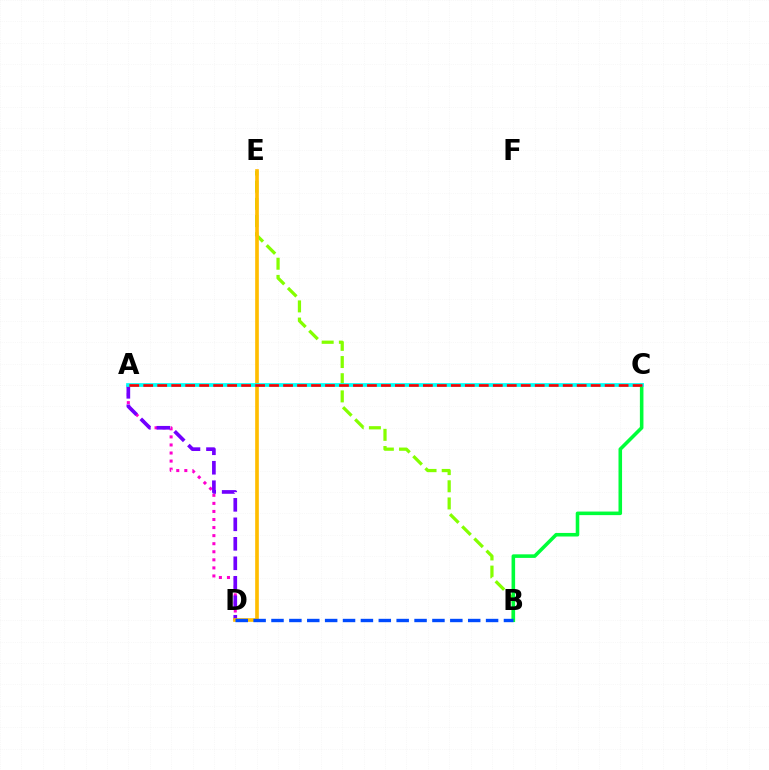{('A', 'D'): [{'color': '#ff00cf', 'line_style': 'dotted', 'thickness': 2.19}, {'color': '#7200ff', 'line_style': 'dashed', 'thickness': 2.65}], ('B', 'E'): [{'color': '#84ff00', 'line_style': 'dashed', 'thickness': 2.33}], ('D', 'E'): [{'color': '#ffbd00', 'line_style': 'solid', 'thickness': 2.64}], ('B', 'C'): [{'color': '#00ff39', 'line_style': 'solid', 'thickness': 2.57}], ('A', 'C'): [{'color': '#00fff6', 'line_style': 'solid', 'thickness': 2.68}, {'color': '#ff0000', 'line_style': 'dashed', 'thickness': 1.9}], ('B', 'D'): [{'color': '#004bff', 'line_style': 'dashed', 'thickness': 2.43}]}